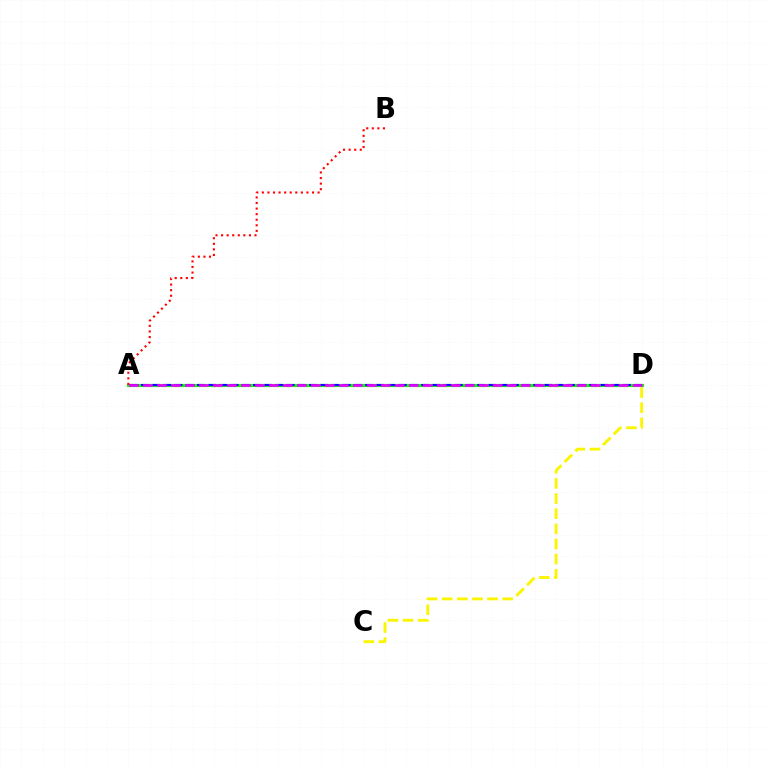{('C', 'D'): [{'color': '#fcf500', 'line_style': 'dashed', 'thickness': 2.06}], ('A', 'D'): [{'color': '#00fff6', 'line_style': 'dashed', 'thickness': 2.19}, {'color': '#08ff00', 'line_style': 'solid', 'thickness': 2.27}, {'color': '#0010ff', 'line_style': 'dashed', 'thickness': 1.52}, {'color': '#ee00ff', 'line_style': 'dashed', 'thickness': 1.9}], ('A', 'B'): [{'color': '#ff0000', 'line_style': 'dotted', 'thickness': 1.51}]}